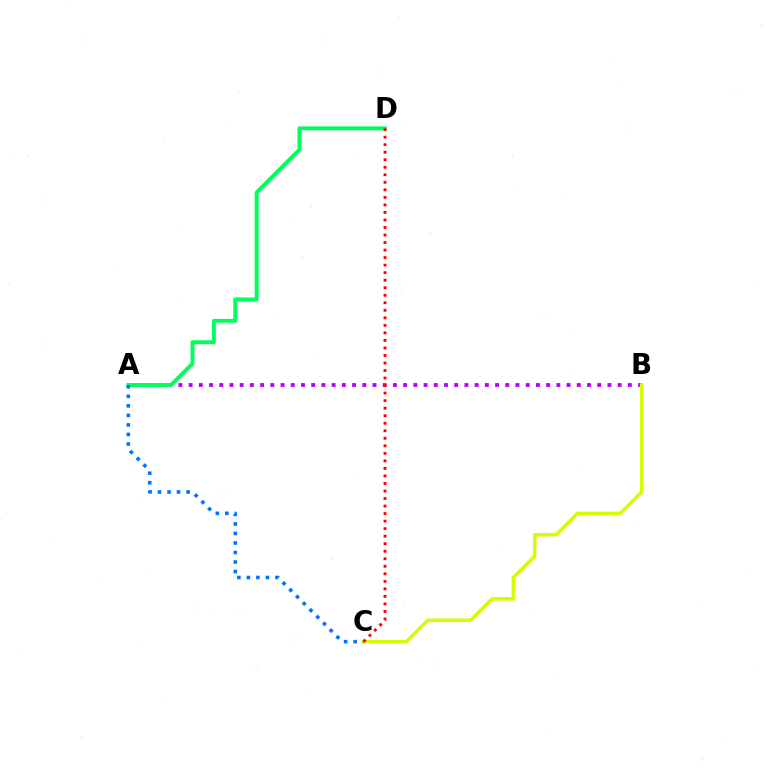{('A', 'B'): [{'color': '#b900ff', 'line_style': 'dotted', 'thickness': 2.78}], ('A', 'D'): [{'color': '#00ff5c', 'line_style': 'solid', 'thickness': 2.84}], ('B', 'C'): [{'color': '#d1ff00', 'line_style': 'solid', 'thickness': 2.52}], ('A', 'C'): [{'color': '#0074ff', 'line_style': 'dotted', 'thickness': 2.59}], ('C', 'D'): [{'color': '#ff0000', 'line_style': 'dotted', 'thickness': 2.05}]}